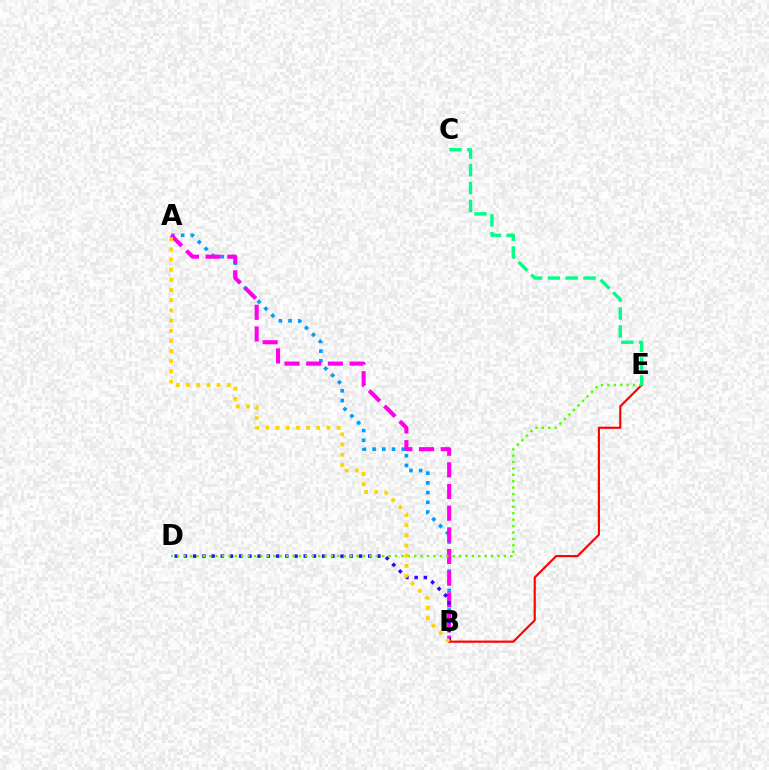{('A', 'B'): [{'color': '#009eff', 'line_style': 'dotted', 'thickness': 2.64}, {'color': '#ff00ed', 'line_style': 'dashed', 'thickness': 2.94}, {'color': '#ffd500', 'line_style': 'dotted', 'thickness': 2.76}], ('B', 'D'): [{'color': '#3700ff', 'line_style': 'dotted', 'thickness': 2.5}], ('B', 'E'): [{'color': '#ff0000', 'line_style': 'solid', 'thickness': 1.55}], ('D', 'E'): [{'color': '#4fff00', 'line_style': 'dotted', 'thickness': 1.74}], ('C', 'E'): [{'color': '#00ff86', 'line_style': 'dashed', 'thickness': 2.43}]}